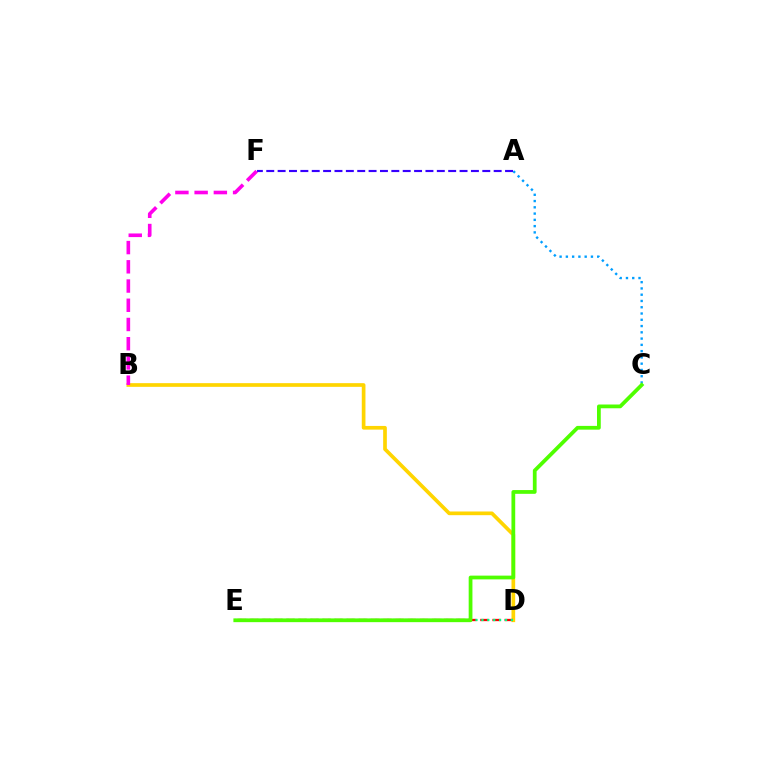{('B', 'D'): [{'color': '#ffd500', 'line_style': 'solid', 'thickness': 2.65}], ('A', 'C'): [{'color': '#009eff', 'line_style': 'dotted', 'thickness': 1.7}], ('D', 'E'): [{'color': '#ff0000', 'line_style': 'dashed', 'thickness': 1.65}, {'color': '#00ff86', 'line_style': 'dotted', 'thickness': 1.6}], ('A', 'F'): [{'color': '#3700ff', 'line_style': 'dashed', 'thickness': 1.54}], ('C', 'E'): [{'color': '#4fff00', 'line_style': 'solid', 'thickness': 2.71}], ('B', 'F'): [{'color': '#ff00ed', 'line_style': 'dashed', 'thickness': 2.61}]}